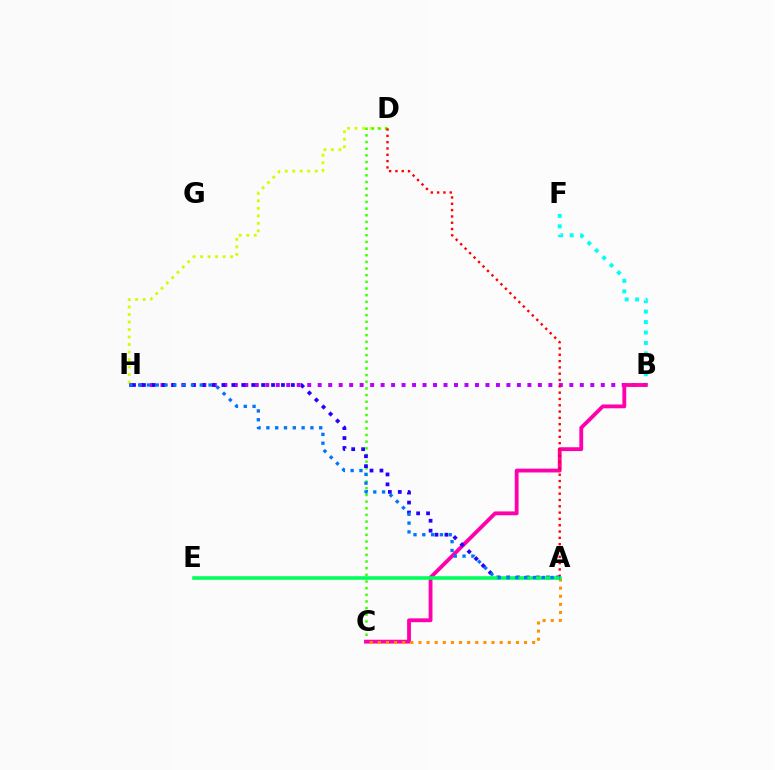{('B', 'F'): [{'color': '#00fff6', 'line_style': 'dotted', 'thickness': 2.84}], ('B', 'H'): [{'color': '#b900ff', 'line_style': 'dotted', 'thickness': 2.85}], ('D', 'H'): [{'color': '#d1ff00', 'line_style': 'dotted', 'thickness': 2.04}], ('C', 'D'): [{'color': '#3dff00', 'line_style': 'dotted', 'thickness': 1.81}], ('B', 'C'): [{'color': '#ff00ac', 'line_style': 'solid', 'thickness': 2.76}], ('A', 'D'): [{'color': '#ff0000', 'line_style': 'dotted', 'thickness': 1.72}], ('A', 'C'): [{'color': '#ff9400', 'line_style': 'dotted', 'thickness': 2.21}], ('A', 'H'): [{'color': '#2500ff', 'line_style': 'dotted', 'thickness': 2.7}, {'color': '#0074ff', 'line_style': 'dotted', 'thickness': 2.39}], ('A', 'E'): [{'color': '#00ff5c', 'line_style': 'solid', 'thickness': 2.58}]}